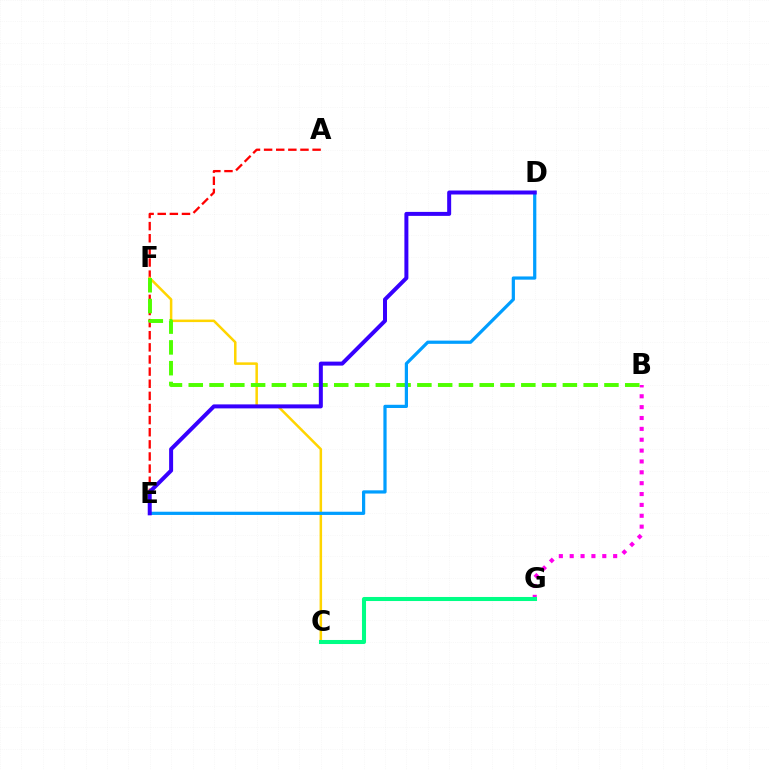{('A', 'E'): [{'color': '#ff0000', 'line_style': 'dashed', 'thickness': 1.65}], ('B', 'G'): [{'color': '#ff00ed', 'line_style': 'dotted', 'thickness': 2.95}], ('C', 'F'): [{'color': '#ffd500', 'line_style': 'solid', 'thickness': 1.81}], ('B', 'F'): [{'color': '#4fff00', 'line_style': 'dashed', 'thickness': 2.82}], ('C', 'G'): [{'color': '#00ff86', 'line_style': 'solid', 'thickness': 2.92}], ('D', 'E'): [{'color': '#009eff', 'line_style': 'solid', 'thickness': 2.32}, {'color': '#3700ff', 'line_style': 'solid', 'thickness': 2.87}]}